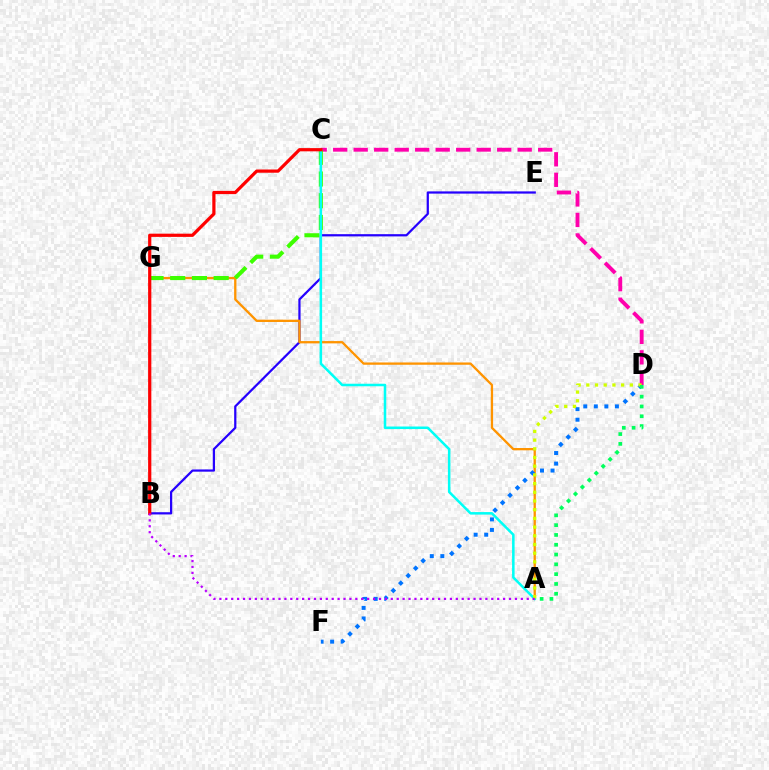{('C', 'D'): [{'color': '#ff00ac', 'line_style': 'dashed', 'thickness': 2.78}], ('B', 'E'): [{'color': '#2500ff', 'line_style': 'solid', 'thickness': 1.61}], ('A', 'G'): [{'color': '#ff9400', 'line_style': 'solid', 'thickness': 1.66}], ('C', 'G'): [{'color': '#3dff00', 'line_style': 'dashed', 'thickness': 2.95}], ('A', 'C'): [{'color': '#00fff6', 'line_style': 'solid', 'thickness': 1.82}], ('D', 'F'): [{'color': '#0074ff', 'line_style': 'dotted', 'thickness': 2.87}], ('A', 'D'): [{'color': '#d1ff00', 'line_style': 'dotted', 'thickness': 2.36}, {'color': '#00ff5c', 'line_style': 'dotted', 'thickness': 2.66}], ('B', 'C'): [{'color': '#ff0000', 'line_style': 'solid', 'thickness': 2.32}], ('A', 'B'): [{'color': '#b900ff', 'line_style': 'dotted', 'thickness': 1.61}]}